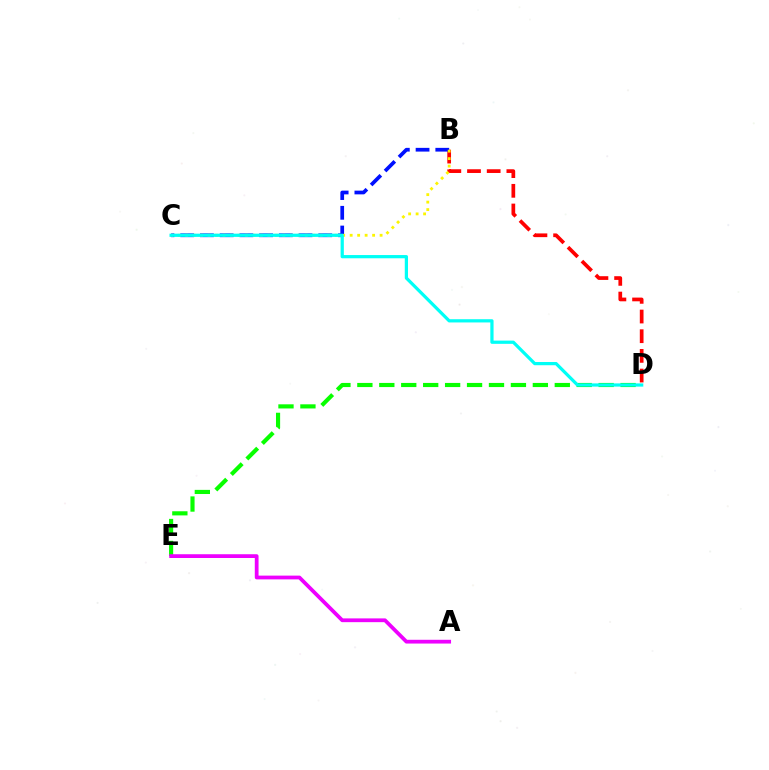{('B', 'D'): [{'color': '#ff0000', 'line_style': 'dashed', 'thickness': 2.67}], ('B', 'C'): [{'color': '#0010ff', 'line_style': 'dashed', 'thickness': 2.68}, {'color': '#fcf500', 'line_style': 'dotted', 'thickness': 2.03}], ('D', 'E'): [{'color': '#08ff00', 'line_style': 'dashed', 'thickness': 2.98}], ('A', 'E'): [{'color': '#ee00ff', 'line_style': 'solid', 'thickness': 2.71}], ('C', 'D'): [{'color': '#00fff6', 'line_style': 'solid', 'thickness': 2.33}]}